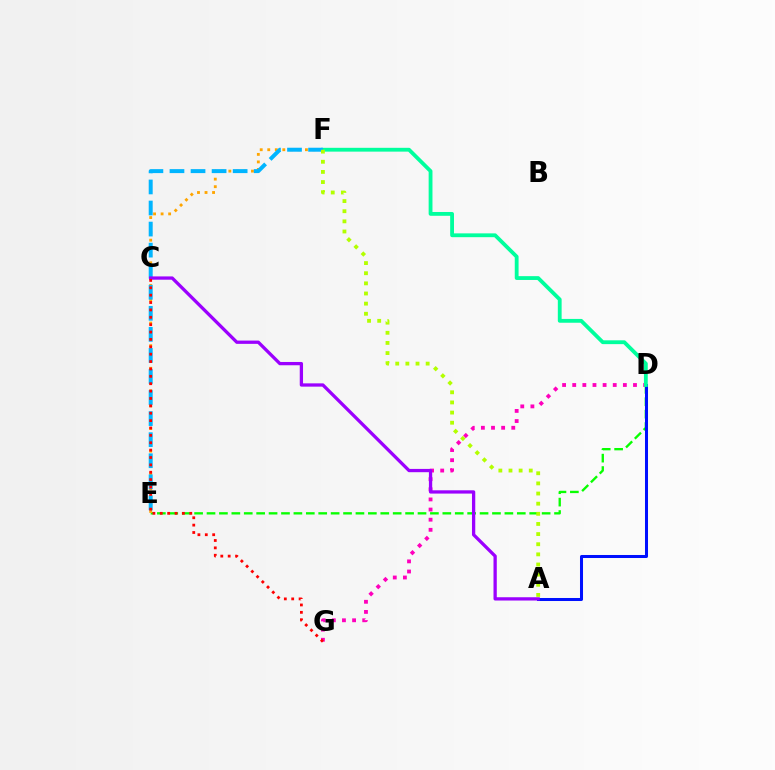{('D', 'E'): [{'color': '#08ff00', 'line_style': 'dashed', 'thickness': 1.69}], ('E', 'F'): [{'color': '#ffa500', 'line_style': 'dotted', 'thickness': 2.05}, {'color': '#00b5ff', 'line_style': 'dashed', 'thickness': 2.86}], ('A', 'D'): [{'color': '#0010ff', 'line_style': 'solid', 'thickness': 2.18}], ('D', 'G'): [{'color': '#ff00bd', 'line_style': 'dotted', 'thickness': 2.75}], ('D', 'F'): [{'color': '#00ff9d', 'line_style': 'solid', 'thickness': 2.75}], ('A', 'C'): [{'color': '#9b00ff', 'line_style': 'solid', 'thickness': 2.36}], ('C', 'G'): [{'color': '#ff0000', 'line_style': 'dotted', 'thickness': 2.0}], ('A', 'F'): [{'color': '#b3ff00', 'line_style': 'dotted', 'thickness': 2.75}]}